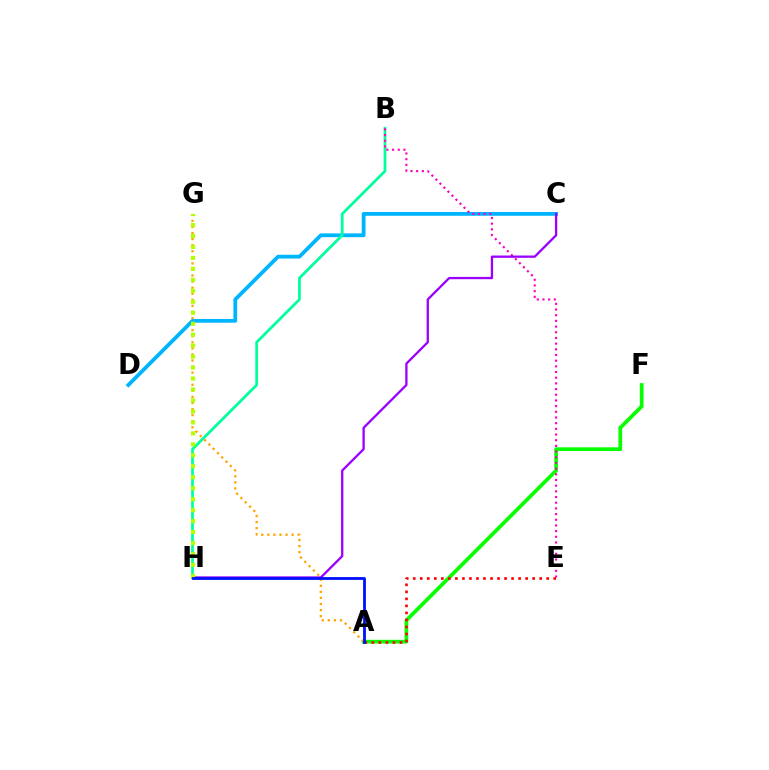{('C', 'D'): [{'color': '#00b5ff', 'line_style': 'solid', 'thickness': 2.73}], ('B', 'H'): [{'color': '#00ff9d', 'line_style': 'solid', 'thickness': 1.99}], ('A', 'F'): [{'color': '#08ff00', 'line_style': 'solid', 'thickness': 2.68}], ('A', 'G'): [{'color': '#ffa500', 'line_style': 'dotted', 'thickness': 1.65}], ('B', 'E'): [{'color': '#ff00bd', 'line_style': 'dotted', 'thickness': 1.54}], ('C', 'H'): [{'color': '#9b00ff', 'line_style': 'solid', 'thickness': 1.65}], ('A', 'E'): [{'color': '#ff0000', 'line_style': 'dotted', 'thickness': 1.91}], ('G', 'H'): [{'color': '#b3ff00', 'line_style': 'dotted', 'thickness': 2.98}], ('A', 'H'): [{'color': '#0010ff', 'line_style': 'solid', 'thickness': 2.02}]}